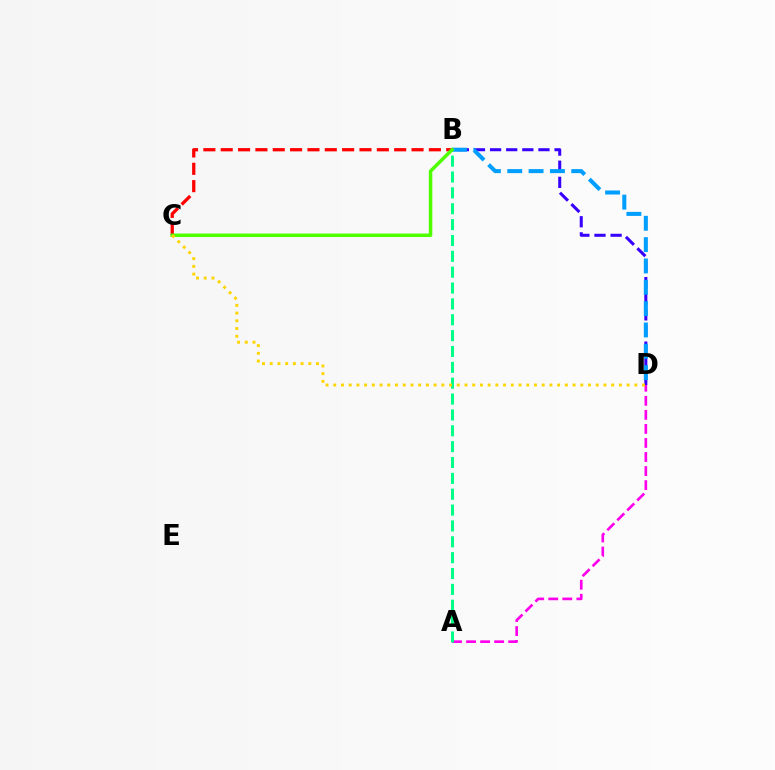{('B', 'C'): [{'color': '#ff0000', 'line_style': 'dashed', 'thickness': 2.36}, {'color': '#4fff00', 'line_style': 'solid', 'thickness': 2.5}], ('B', 'D'): [{'color': '#3700ff', 'line_style': 'dashed', 'thickness': 2.19}, {'color': '#009eff', 'line_style': 'dashed', 'thickness': 2.9}], ('A', 'D'): [{'color': '#ff00ed', 'line_style': 'dashed', 'thickness': 1.91}], ('A', 'B'): [{'color': '#00ff86', 'line_style': 'dashed', 'thickness': 2.15}], ('C', 'D'): [{'color': '#ffd500', 'line_style': 'dotted', 'thickness': 2.1}]}